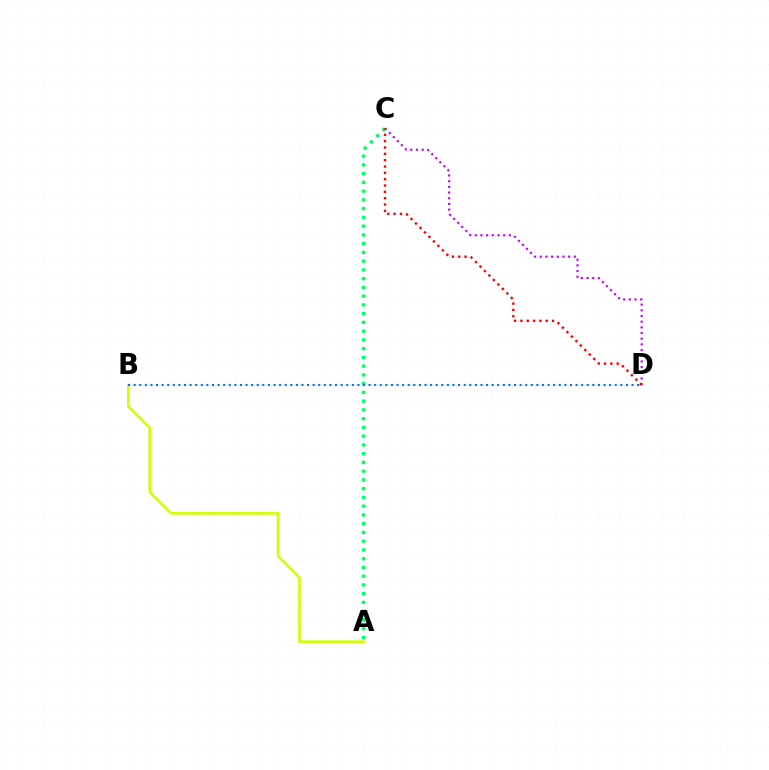{('A', 'B'): [{'color': '#d1ff00', 'line_style': 'solid', 'thickness': 1.88}], ('C', 'D'): [{'color': '#b900ff', 'line_style': 'dotted', 'thickness': 1.54}, {'color': '#ff0000', 'line_style': 'dotted', 'thickness': 1.72}], ('A', 'C'): [{'color': '#00ff5c', 'line_style': 'dotted', 'thickness': 2.38}], ('B', 'D'): [{'color': '#0074ff', 'line_style': 'dotted', 'thickness': 1.52}]}